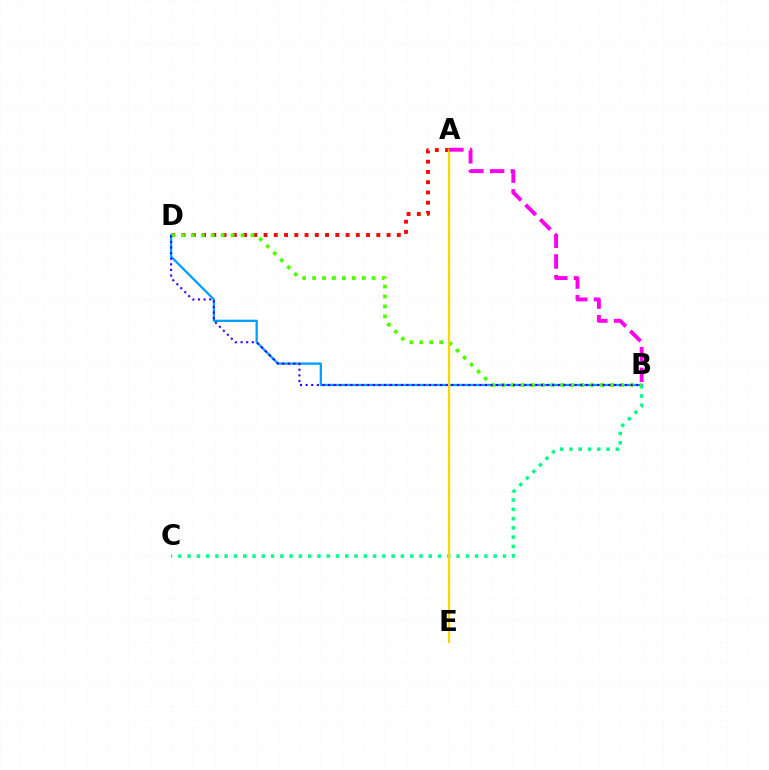{('B', 'C'): [{'color': '#00ff86', 'line_style': 'dotted', 'thickness': 2.52}], ('A', 'D'): [{'color': '#ff0000', 'line_style': 'dotted', 'thickness': 2.79}], ('B', 'D'): [{'color': '#009eff', 'line_style': 'solid', 'thickness': 1.64}, {'color': '#4fff00', 'line_style': 'dotted', 'thickness': 2.7}, {'color': '#3700ff', 'line_style': 'dotted', 'thickness': 1.52}], ('A', 'E'): [{'color': '#ffd500', 'line_style': 'solid', 'thickness': 1.64}], ('A', 'B'): [{'color': '#ff00ed', 'line_style': 'dashed', 'thickness': 2.81}]}